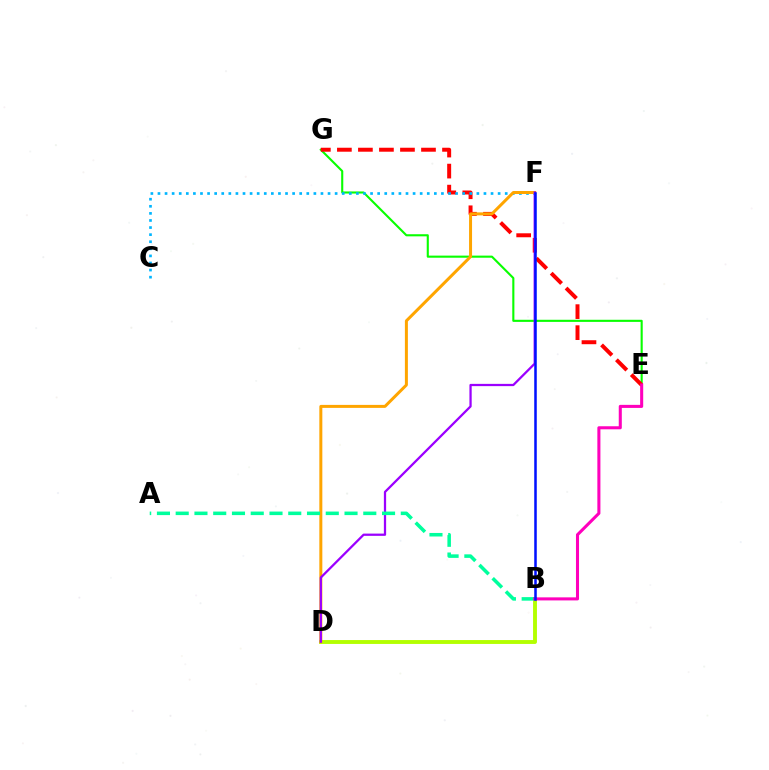{('B', 'D'): [{'color': '#b3ff00', 'line_style': 'solid', 'thickness': 2.8}], ('E', 'G'): [{'color': '#08ff00', 'line_style': 'solid', 'thickness': 1.52}, {'color': '#ff0000', 'line_style': 'dashed', 'thickness': 2.86}], ('C', 'F'): [{'color': '#00b5ff', 'line_style': 'dotted', 'thickness': 1.93}], ('D', 'F'): [{'color': '#ffa500', 'line_style': 'solid', 'thickness': 2.16}, {'color': '#9b00ff', 'line_style': 'solid', 'thickness': 1.63}], ('A', 'B'): [{'color': '#00ff9d', 'line_style': 'dashed', 'thickness': 2.55}], ('B', 'E'): [{'color': '#ff00bd', 'line_style': 'solid', 'thickness': 2.2}], ('B', 'F'): [{'color': '#0010ff', 'line_style': 'solid', 'thickness': 1.82}]}